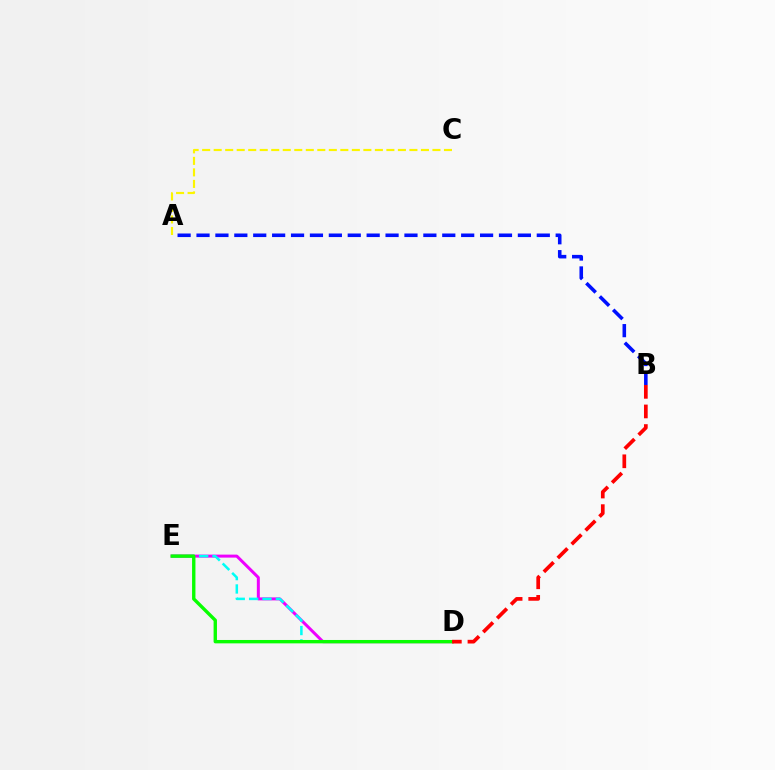{('A', 'C'): [{'color': '#fcf500', 'line_style': 'dashed', 'thickness': 1.56}], ('A', 'B'): [{'color': '#0010ff', 'line_style': 'dashed', 'thickness': 2.57}], ('D', 'E'): [{'color': '#ee00ff', 'line_style': 'solid', 'thickness': 2.16}, {'color': '#00fff6', 'line_style': 'dashed', 'thickness': 1.82}, {'color': '#08ff00', 'line_style': 'solid', 'thickness': 2.43}], ('B', 'D'): [{'color': '#ff0000', 'line_style': 'dashed', 'thickness': 2.66}]}